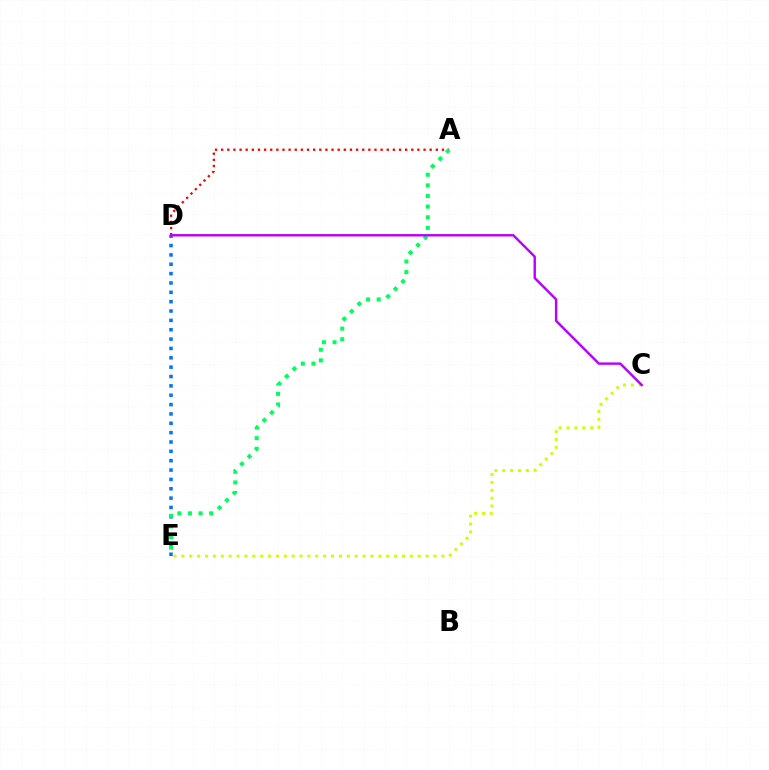{('A', 'D'): [{'color': '#ff0000', 'line_style': 'dotted', 'thickness': 1.67}], ('D', 'E'): [{'color': '#0074ff', 'line_style': 'dotted', 'thickness': 2.54}], ('A', 'E'): [{'color': '#00ff5c', 'line_style': 'dotted', 'thickness': 2.89}], ('C', 'E'): [{'color': '#d1ff00', 'line_style': 'dotted', 'thickness': 2.14}], ('C', 'D'): [{'color': '#b900ff', 'line_style': 'solid', 'thickness': 1.74}]}